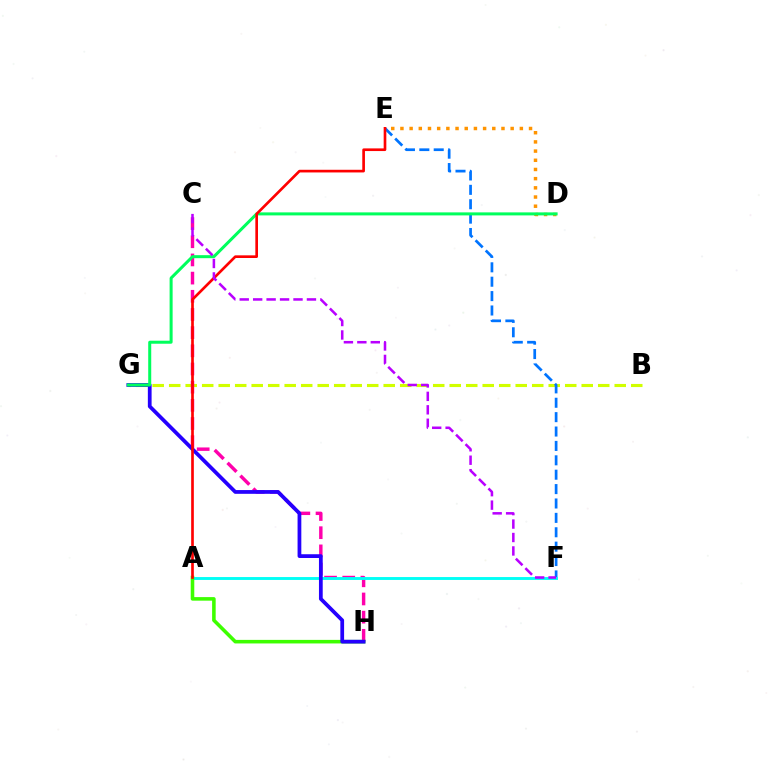{('B', 'G'): [{'color': '#d1ff00', 'line_style': 'dashed', 'thickness': 2.24}], ('E', 'F'): [{'color': '#0074ff', 'line_style': 'dashed', 'thickness': 1.95}], ('C', 'H'): [{'color': '#ff00ac', 'line_style': 'dashed', 'thickness': 2.47}], ('A', 'F'): [{'color': '#00fff6', 'line_style': 'solid', 'thickness': 2.08}], ('D', 'E'): [{'color': '#ff9400', 'line_style': 'dotted', 'thickness': 2.5}], ('A', 'H'): [{'color': '#3dff00', 'line_style': 'solid', 'thickness': 2.57}], ('G', 'H'): [{'color': '#2500ff', 'line_style': 'solid', 'thickness': 2.7}], ('D', 'G'): [{'color': '#00ff5c', 'line_style': 'solid', 'thickness': 2.17}], ('A', 'E'): [{'color': '#ff0000', 'line_style': 'solid', 'thickness': 1.92}], ('C', 'F'): [{'color': '#b900ff', 'line_style': 'dashed', 'thickness': 1.83}]}